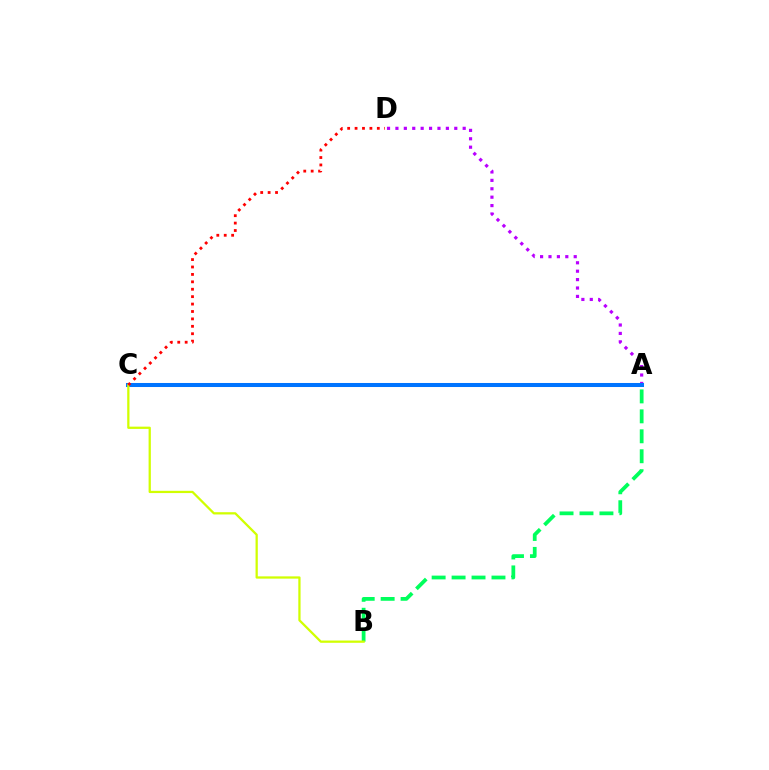{('A', 'B'): [{'color': '#00ff5c', 'line_style': 'dashed', 'thickness': 2.71}], ('A', 'D'): [{'color': '#b900ff', 'line_style': 'dotted', 'thickness': 2.28}], ('A', 'C'): [{'color': '#0074ff', 'line_style': 'solid', 'thickness': 2.9}], ('B', 'C'): [{'color': '#d1ff00', 'line_style': 'solid', 'thickness': 1.63}], ('C', 'D'): [{'color': '#ff0000', 'line_style': 'dotted', 'thickness': 2.01}]}